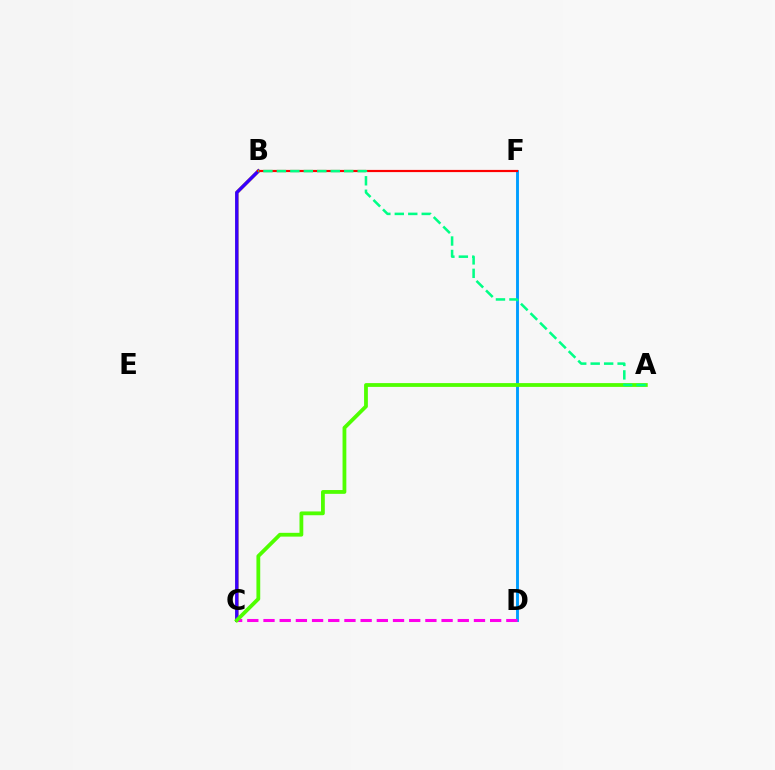{('B', 'C'): [{'color': '#ffd500', 'line_style': 'solid', 'thickness': 2.56}, {'color': '#3700ff', 'line_style': 'solid', 'thickness': 2.47}], ('D', 'F'): [{'color': '#009eff', 'line_style': 'solid', 'thickness': 2.09}], ('C', 'D'): [{'color': '#ff00ed', 'line_style': 'dashed', 'thickness': 2.2}], ('A', 'C'): [{'color': '#4fff00', 'line_style': 'solid', 'thickness': 2.73}], ('B', 'F'): [{'color': '#ff0000', 'line_style': 'solid', 'thickness': 1.57}], ('A', 'B'): [{'color': '#00ff86', 'line_style': 'dashed', 'thickness': 1.83}]}